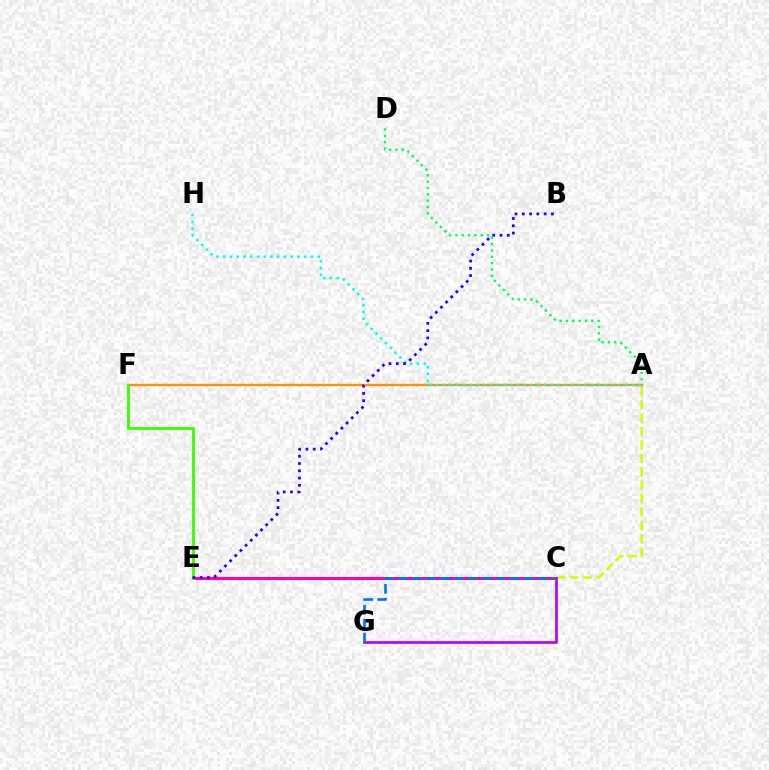{('C', 'E'): [{'color': '#ff0000', 'line_style': 'dashed', 'thickness': 1.91}, {'color': '#ff00ac', 'line_style': 'solid', 'thickness': 2.17}], ('A', 'C'): [{'color': '#d1ff00', 'line_style': 'dashed', 'thickness': 1.82}], ('A', 'D'): [{'color': '#00ff5c', 'line_style': 'dotted', 'thickness': 1.72}], ('A', 'F'): [{'color': '#ff9400', 'line_style': 'solid', 'thickness': 1.71}], ('C', 'G'): [{'color': '#b900ff', 'line_style': 'solid', 'thickness': 1.93}, {'color': '#0074ff', 'line_style': 'dashed', 'thickness': 1.9}], ('A', 'H'): [{'color': '#00fff6', 'line_style': 'dotted', 'thickness': 1.83}], ('E', 'F'): [{'color': '#3dff00', 'line_style': 'solid', 'thickness': 2.07}], ('B', 'E'): [{'color': '#2500ff', 'line_style': 'dotted', 'thickness': 1.98}]}